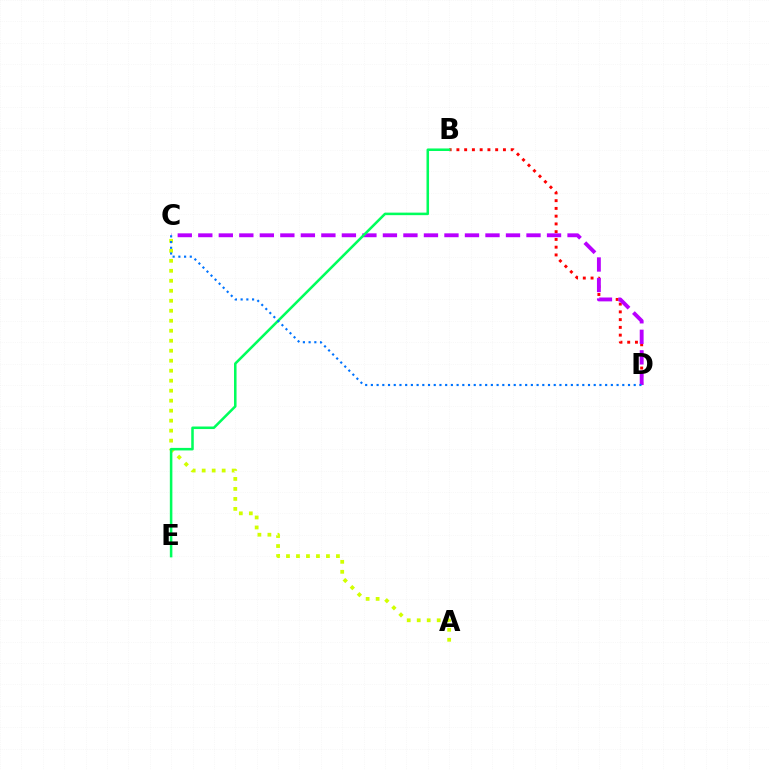{('B', 'D'): [{'color': '#ff0000', 'line_style': 'dotted', 'thickness': 2.11}], ('C', 'D'): [{'color': '#b900ff', 'line_style': 'dashed', 'thickness': 2.79}, {'color': '#0074ff', 'line_style': 'dotted', 'thickness': 1.55}], ('A', 'C'): [{'color': '#d1ff00', 'line_style': 'dotted', 'thickness': 2.71}], ('B', 'E'): [{'color': '#00ff5c', 'line_style': 'solid', 'thickness': 1.83}]}